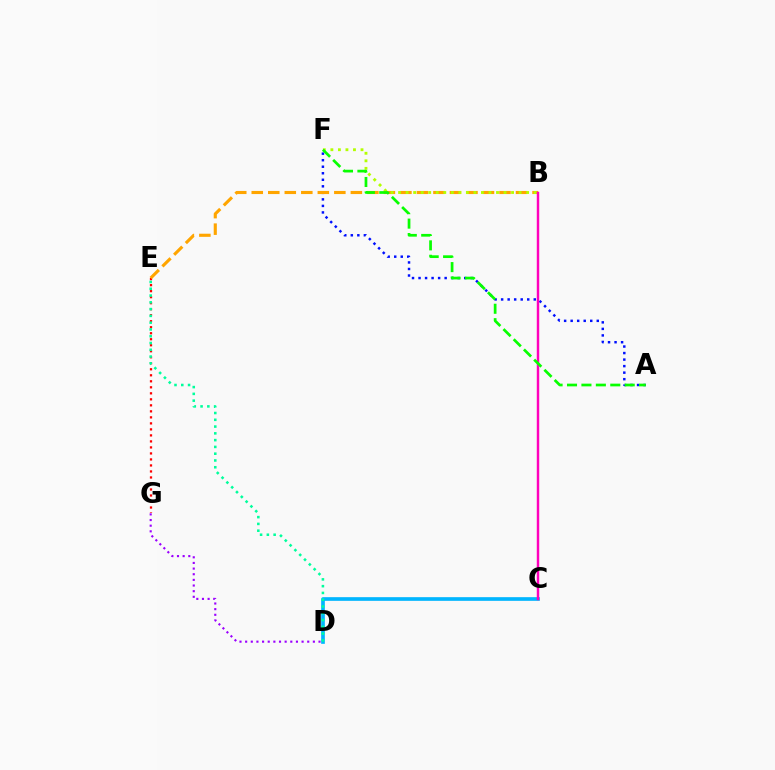{('C', 'D'): [{'color': '#00b5ff', 'line_style': 'solid', 'thickness': 2.64}], ('E', 'G'): [{'color': '#ff0000', 'line_style': 'dotted', 'thickness': 1.63}], ('A', 'F'): [{'color': '#0010ff', 'line_style': 'dotted', 'thickness': 1.77}, {'color': '#08ff00', 'line_style': 'dashed', 'thickness': 1.96}], ('B', 'E'): [{'color': '#ffa500', 'line_style': 'dashed', 'thickness': 2.24}], ('B', 'F'): [{'color': '#b3ff00', 'line_style': 'dotted', 'thickness': 2.05}], ('D', 'G'): [{'color': '#9b00ff', 'line_style': 'dotted', 'thickness': 1.53}], ('B', 'C'): [{'color': '#ff00bd', 'line_style': 'solid', 'thickness': 1.76}], ('D', 'E'): [{'color': '#00ff9d', 'line_style': 'dotted', 'thickness': 1.84}]}